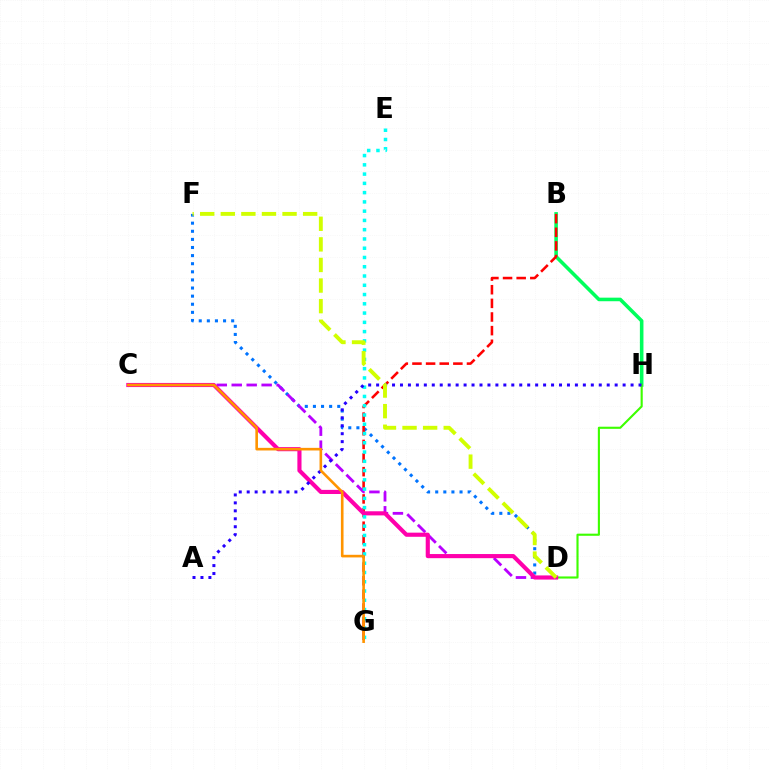{('B', 'H'): [{'color': '#00ff5c', 'line_style': 'solid', 'thickness': 2.57}], ('D', 'H'): [{'color': '#3dff00', 'line_style': 'solid', 'thickness': 1.53}], ('D', 'F'): [{'color': '#0074ff', 'line_style': 'dotted', 'thickness': 2.2}, {'color': '#d1ff00', 'line_style': 'dashed', 'thickness': 2.8}], ('B', 'G'): [{'color': '#ff0000', 'line_style': 'dashed', 'thickness': 1.85}], ('C', 'D'): [{'color': '#b900ff', 'line_style': 'dashed', 'thickness': 2.03}, {'color': '#ff00ac', 'line_style': 'solid', 'thickness': 2.97}], ('E', 'G'): [{'color': '#00fff6', 'line_style': 'dotted', 'thickness': 2.52}], ('A', 'H'): [{'color': '#2500ff', 'line_style': 'dotted', 'thickness': 2.16}], ('C', 'G'): [{'color': '#ff9400', 'line_style': 'solid', 'thickness': 1.89}]}